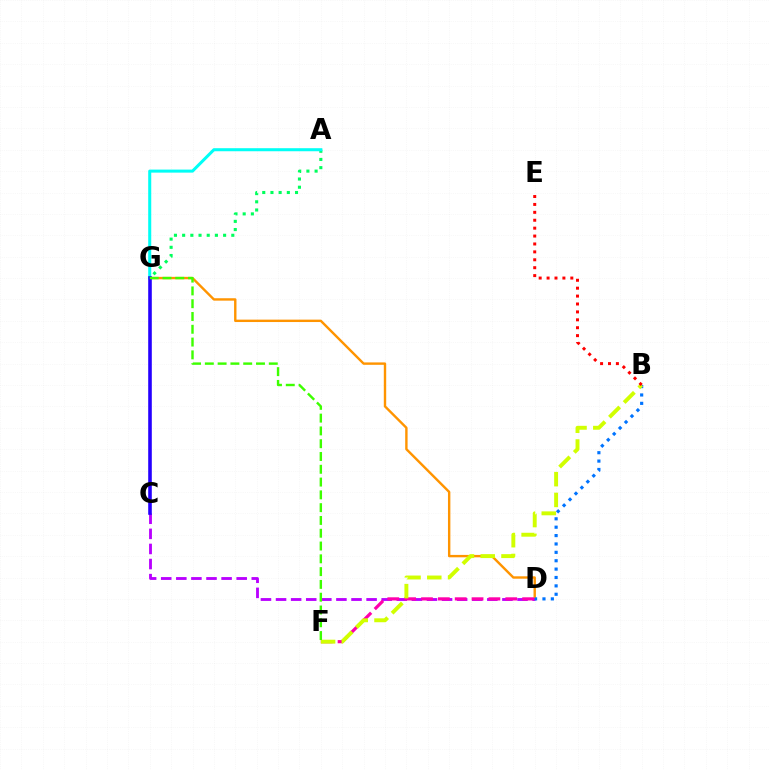{('D', 'G'): [{'color': '#ff9400', 'line_style': 'solid', 'thickness': 1.73}], ('C', 'D'): [{'color': '#b900ff', 'line_style': 'dashed', 'thickness': 2.05}], ('D', 'F'): [{'color': '#ff00ac', 'line_style': 'dashed', 'thickness': 2.29}], ('A', 'G'): [{'color': '#00ff5c', 'line_style': 'dotted', 'thickness': 2.23}, {'color': '#00fff6', 'line_style': 'solid', 'thickness': 2.19}], ('B', 'D'): [{'color': '#0074ff', 'line_style': 'dotted', 'thickness': 2.28}], ('B', 'F'): [{'color': '#d1ff00', 'line_style': 'dashed', 'thickness': 2.82}], ('B', 'E'): [{'color': '#ff0000', 'line_style': 'dotted', 'thickness': 2.15}], ('C', 'G'): [{'color': '#2500ff', 'line_style': 'solid', 'thickness': 2.59}], ('F', 'G'): [{'color': '#3dff00', 'line_style': 'dashed', 'thickness': 1.74}]}